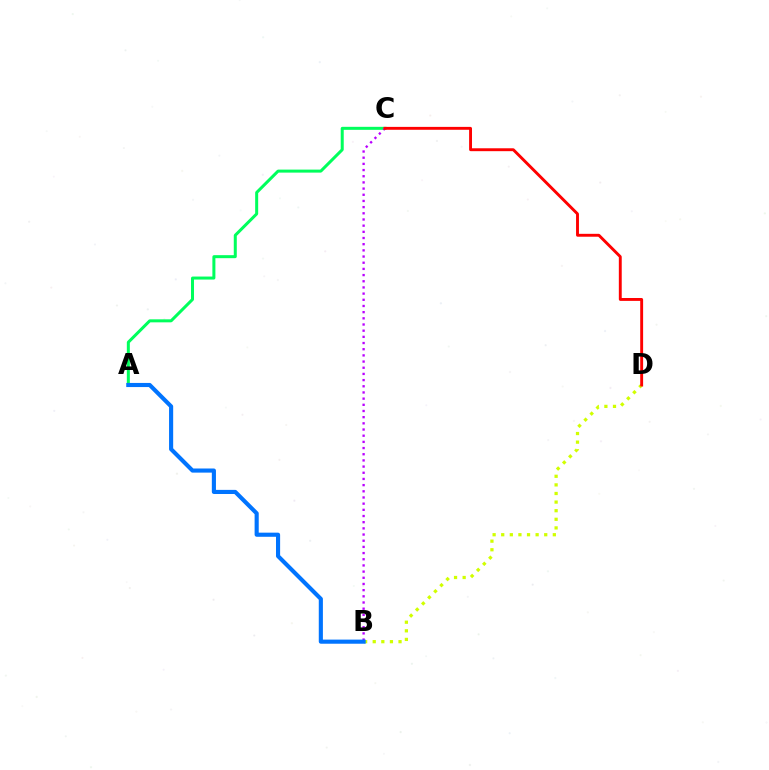{('B', 'D'): [{'color': '#d1ff00', 'line_style': 'dotted', 'thickness': 2.34}], ('A', 'C'): [{'color': '#00ff5c', 'line_style': 'solid', 'thickness': 2.17}], ('B', 'C'): [{'color': '#b900ff', 'line_style': 'dotted', 'thickness': 1.68}], ('C', 'D'): [{'color': '#ff0000', 'line_style': 'solid', 'thickness': 2.08}], ('A', 'B'): [{'color': '#0074ff', 'line_style': 'solid', 'thickness': 2.97}]}